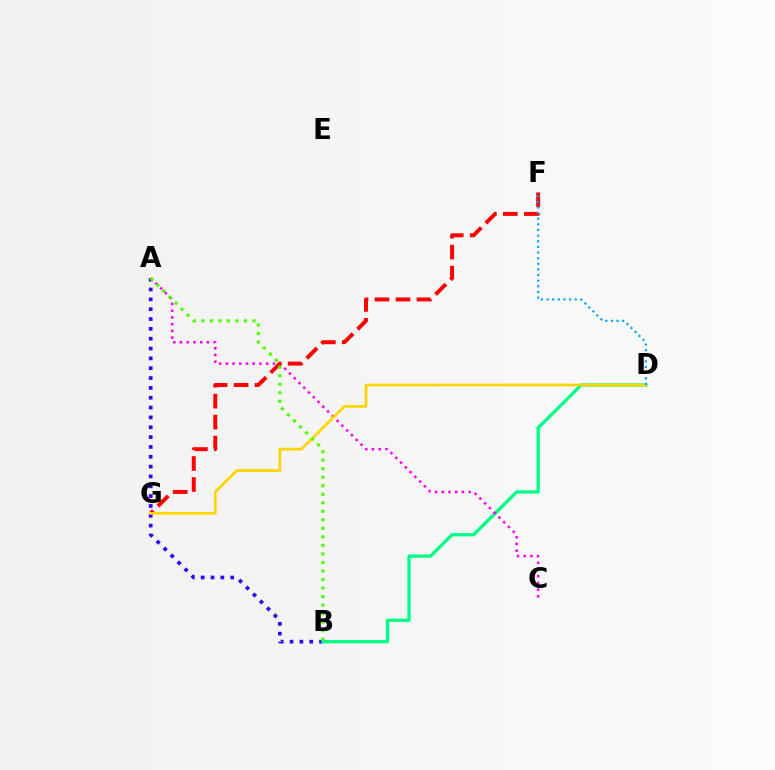{('A', 'B'): [{'color': '#3700ff', 'line_style': 'dotted', 'thickness': 2.67}, {'color': '#4fff00', 'line_style': 'dotted', 'thickness': 2.32}], ('B', 'D'): [{'color': '#00ff86', 'line_style': 'solid', 'thickness': 2.39}], ('A', 'C'): [{'color': '#ff00ed', 'line_style': 'dotted', 'thickness': 1.83}], ('F', 'G'): [{'color': '#ff0000', 'line_style': 'dashed', 'thickness': 2.85}], ('D', 'G'): [{'color': '#ffd500', 'line_style': 'solid', 'thickness': 1.99}], ('D', 'F'): [{'color': '#009eff', 'line_style': 'dotted', 'thickness': 1.53}]}